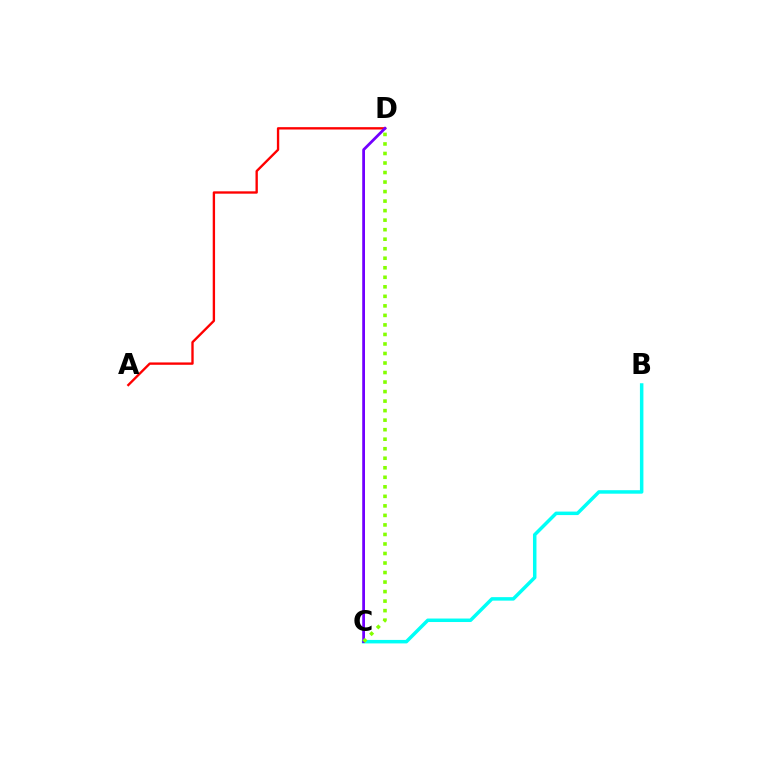{('B', 'C'): [{'color': '#00fff6', 'line_style': 'solid', 'thickness': 2.51}], ('A', 'D'): [{'color': '#ff0000', 'line_style': 'solid', 'thickness': 1.7}], ('C', 'D'): [{'color': '#7200ff', 'line_style': 'solid', 'thickness': 1.99}, {'color': '#84ff00', 'line_style': 'dotted', 'thickness': 2.59}]}